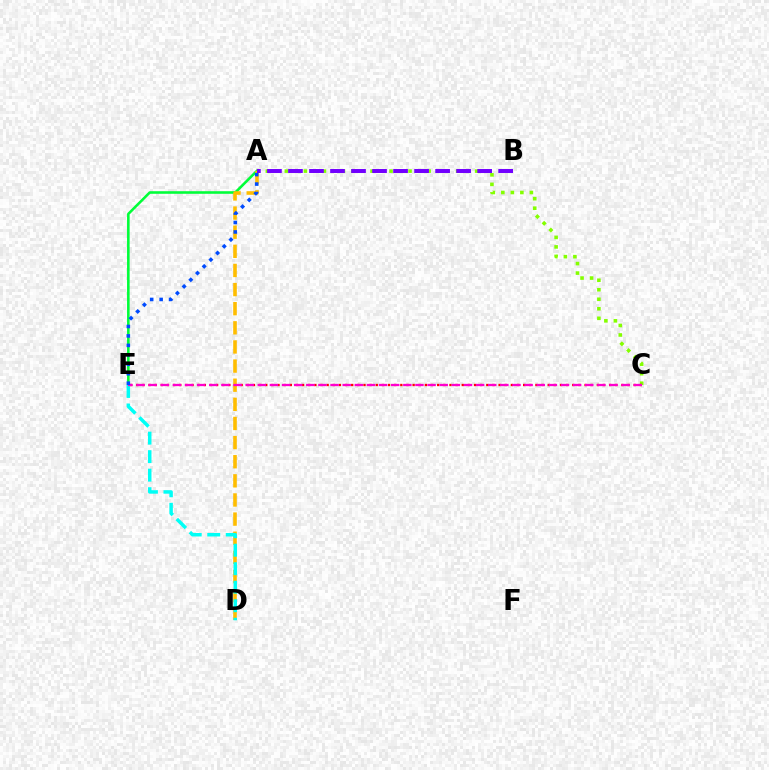{('A', 'E'): [{'color': '#00ff39', 'line_style': 'solid', 'thickness': 1.86}, {'color': '#004bff', 'line_style': 'dotted', 'thickness': 2.57}], ('A', 'C'): [{'color': '#84ff00', 'line_style': 'dotted', 'thickness': 2.59}], ('C', 'E'): [{'color': '#ff0000', 'line_style': 'dotted', 'thickness': 1.67}, {'color': '#ff00cf', 'line_style': 'dashed', 'thickness': 1.65}], ('A', 'D'): [{'color': '#ffbd00', 'line_style': 'dashed', 'thickness': 2.6}], ('D', 'E'): [{'color': '#00fff6', 'line_style': 'dashed', 'thickness': 2.51}], ('A', 'B'): [{'color': '#7200ff', 'line_style': 'dashed', 'thickness': 2.86}]}